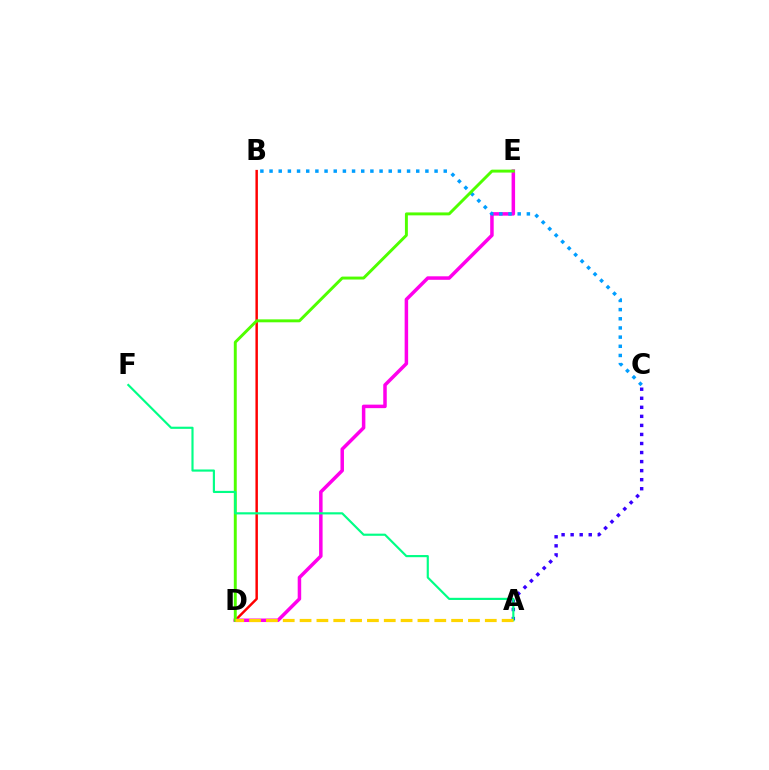{('B', 'D'): [{'color': '#ff0000', 'line_style': 'solid', 'thickness': 1.77}], ('D', 'E'): [{'color': '#ff00ed', 'line_style': 'solid', 'thickness': 2.52}, {'color': '#4fff00', 'line_style': 'solid', 'thickness': 2.11}], ('B', 'C'): [{'color': '#009eff', 'line_style': 'dotted', 'thickness': 2.49}], ('A', 'C'): [{'color': '#3700ff', 'line_style': 'dotted', 'thickness': 2.46}], ('A', 'F'): [{'color': '#00ff86', 'line_style': 'solid', 'thickness': 1.55}], ('A', 'D'): [{'color': '#ffd500', 'line_style': 'dashed', 'thickness': 2.29}]}